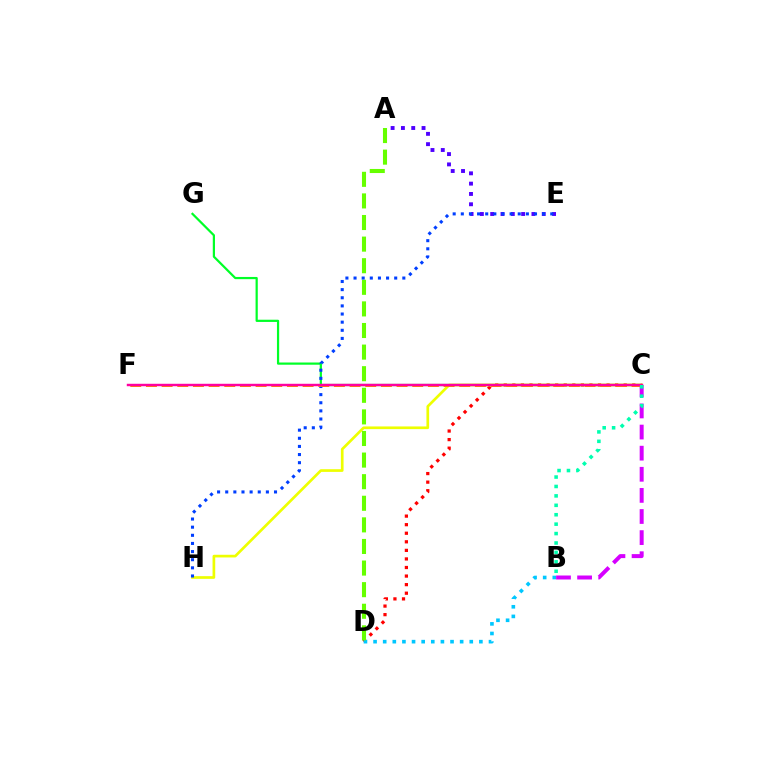{('C', 'D'): [{'color': '#ff0000', 'line_style': 'dotted', 'thickness': 2.33}], ('C', 'G'): [{'color': '#00ff27', 'line_style': 'solid', 'thickness': 1.59}], ('B', 'D'): [{'color': '#00c7ff', 'line_style': 'dotted', 'thickness': 2.61}], ('A', 'E'): [{'color': '#4f00ff', 'line_style': 'dotted', 'thickness': 2.8}], ('C', 'H'): [{'color': '#eeff00', 'line_style': 'solid', 'thickness': 1.93}], ('A', 'D'): [{'color': '#66ff00', 'line_style': 'dashed', 'thickness': 2.93}], ('B', 'C'): [{'color': '#d600ff', 'line_style': 'dashed', 'thickness': 2.87}, {'color': '#00ffaf', 'line_style': 'dotted', 'thickness': 2.56}], ('E', 'H'): [{'color': '#003fff', 'line_style': 'dotted', 'thickness': 2.21}], ('C', 'F'): [{'color': '#ff8800', 'line_style': 'dashed', 'thickness': 2.13}, {'color': '#ff00a0', 'line_style': 'solid', 'thickness': 1.76}]}